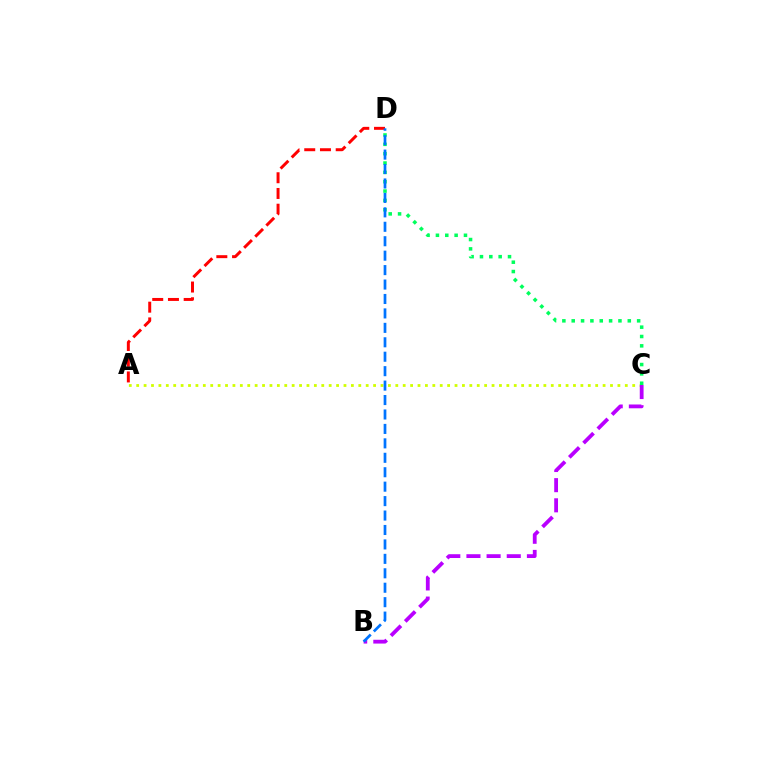{('A', 'C'): [{'color': '#d1ff00', 'line_style': 'dotted', 'thickness': 2.01}], ('B', 'C'): [{'color': '#b900ff', 'line_style': 'dashed', 'thickness': 2.74}], ('A', 'D'): [{'color': '#ff0000', 'line_style': 'dashed', 'thickness': 2.14}], ('C', 'D'): [{'color': '#00ff5c', 'line_style': 'dotted', 'thickness': 2.54}], ('B', 'D'): [{'color': '#0074ff', 'line_style': 'dashed', 'thickness': 1.96}]}